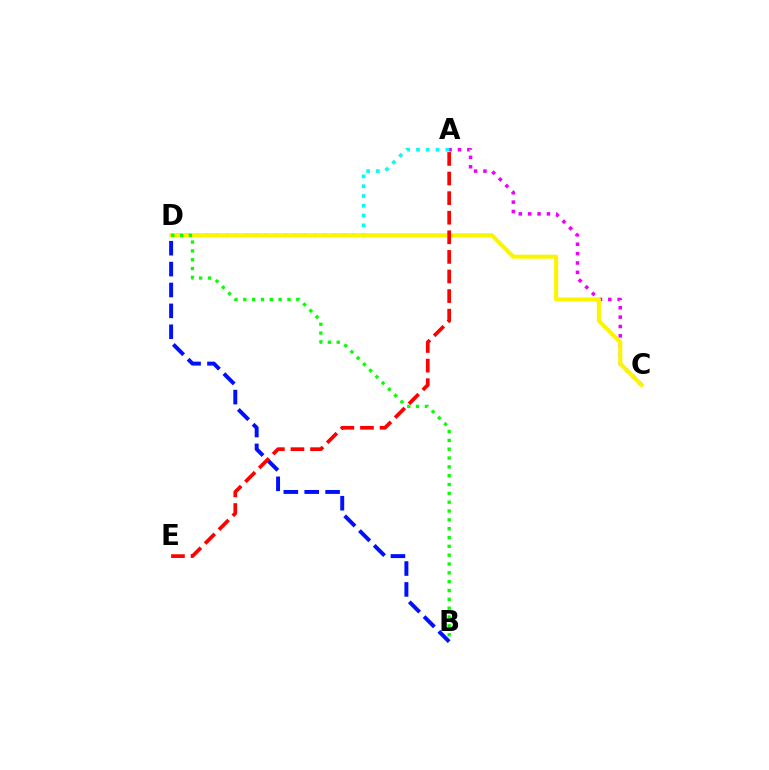{('B', 'D'): [{'color': '#0010ff', 'line_style': 'dashed', 'thickness': 2.84}, {'color': '#08ff00', 'line_style': 'dotted', 'thickness': 2.4}], ('A', 'C'): [{'color': '#ee00ff', 'line_style': 'dotted', 'thickness': 2.55}], ('A', 'D'): [{'color': '#00fff6', 'line_style': 'dotted', 'thickness': 2.66}], ('C', 'D'): [{'color': '#fcf500', 'line_style': 'solid', 'thickness': 2.93}], ('A', 'E'): [{'color': '#ff0000', 'line_style': 'dashed', 'thickness': 2.66}]}